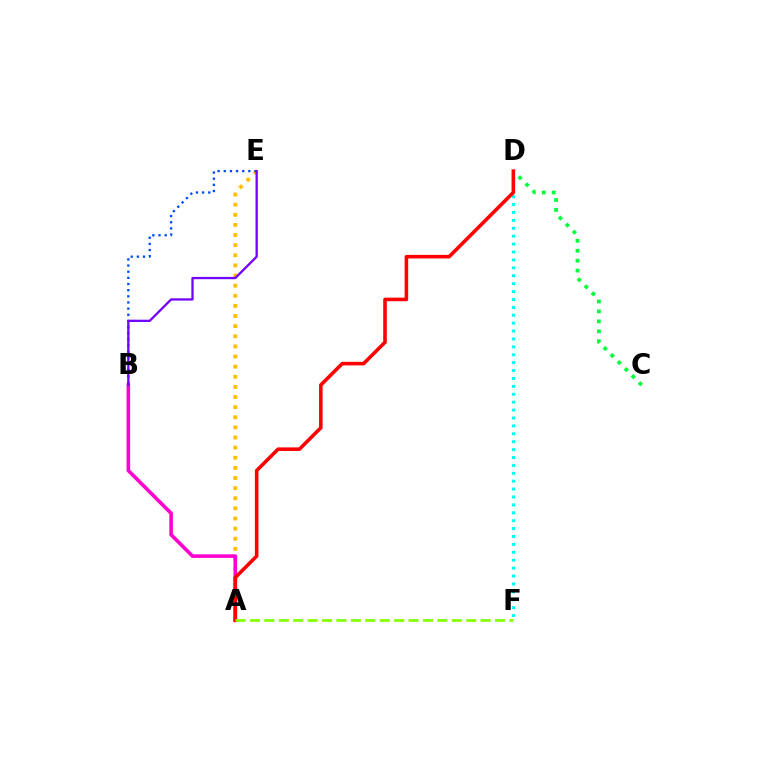{('D', 'F'): [{'color': '#00fff6', 'line_style': 'dotted', 'thickness': 2.15}], ('A', 'E'): [{'color': '#ffbd00', 'line_style': 'dotted', 'thickness': 2.75}], ('C', 'D'): [{'color': '#00ff39', 'line_style': 'dotted', 'thickness': 2.7}], ('B', 'E'): [{'color': '#004bff', 'line_style': 'dotted', 'thickness': 1.67}, {'color': '#7200ff', 'line_style': 'solid', 'thickness': 1.64}], ('A', 'B'): [{'color': '#ff00cf', 'line_style': 'solid', 'thickness': 2.59}], ('A', 'D'): [{'color': '#ff0000', 'line_style': 'solid', 'thickness': 2.58}], ('A', 'F'): [{'color': '#84ff00', 'line_style': 'dashed', 'thickness': 1.96}]}